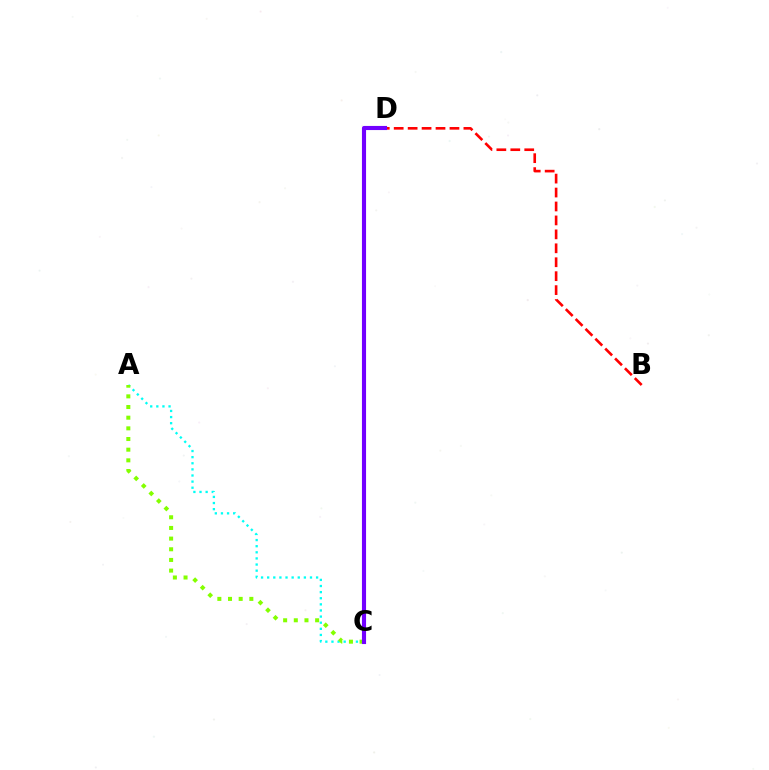{('B', 'D'): [{'color': '#ff0000', 'line_style': 'dashed', 'thickness': 1.89}], ('A', 'C'): [{'color': '#00fff6', 'line_style': 'dotted', 'thickness': 1.66}, {'color': '#84ff00', 'line_style': 'dotted', 'thickness': 2.9}], ('C', 'D'): [{'color': '#7200ff', 'line_style': 'solid', 'thickness': 2.96}]}